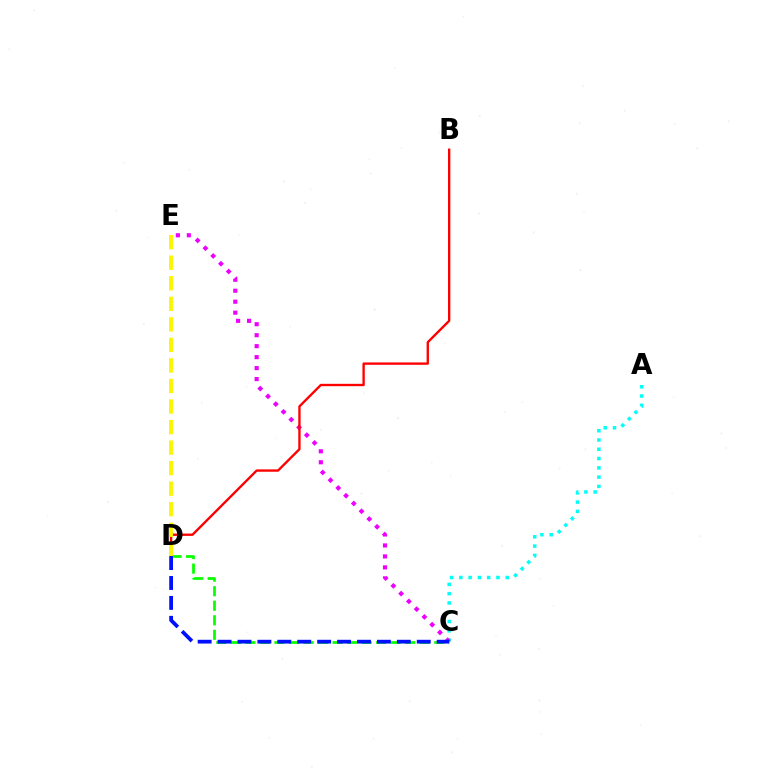{('C', 'D'): [{'color': '#08ff00', 'line_style': 'dashed', 'thickness': 1.97}, {'color': '#0010ff', 'line_style': 'dashed', 'thickness': 2.71}], ('A', 'C'): [{'color': '#00fff6', 'line_style': 'dotted', 'thickness': 2.52}], ('C', 'E'): [{'color': '#ee00ff', 'line_style': 'dotted', 'thickness': 2.98}], ('B', 'D'): [{'color': '#ff0000', 'line_style': 'solid', 'thickness': 1.7}], ('D', 'E'): [{'color': '#fcf500', 'line_style': 'dashed', 'thickness': 2.79}]}